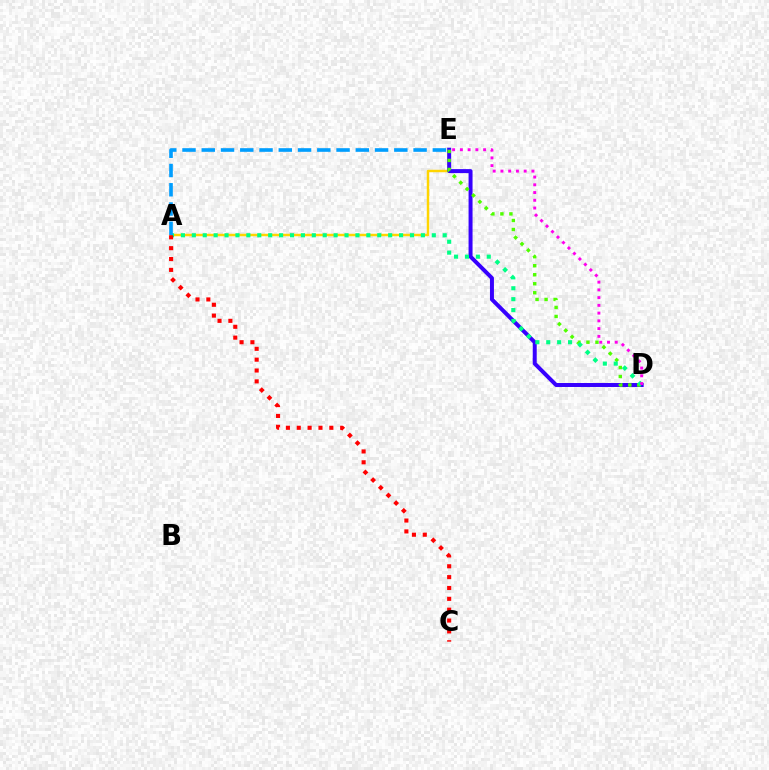{('A', 'E'): [{'color': '#ffd500', 'line_style': 'solid', 'thickness': 1.77}, {'color': '#009eff', 'line_style': 'dashed', 'thickness': 2.62}], ('D', 'E'): [{'color': '#3700ff', 'line_style': 'solid', 'thickness': 2.86}, {'color': '#4fff00', 'line_style': 'dotted', 'thickness': 2.45}, {'color': '#ff00ed', 'line_style': 'dotted', 'thickness': 2.1}], ('A', 'D'): [{'color': '#00ff86', 'line_style': 'dotted', 'thickness': 2.96}], ('A', 'C'): [{'color': '#ff0000', 'line_style': 'dotted', 'thickness': 2.95}]}